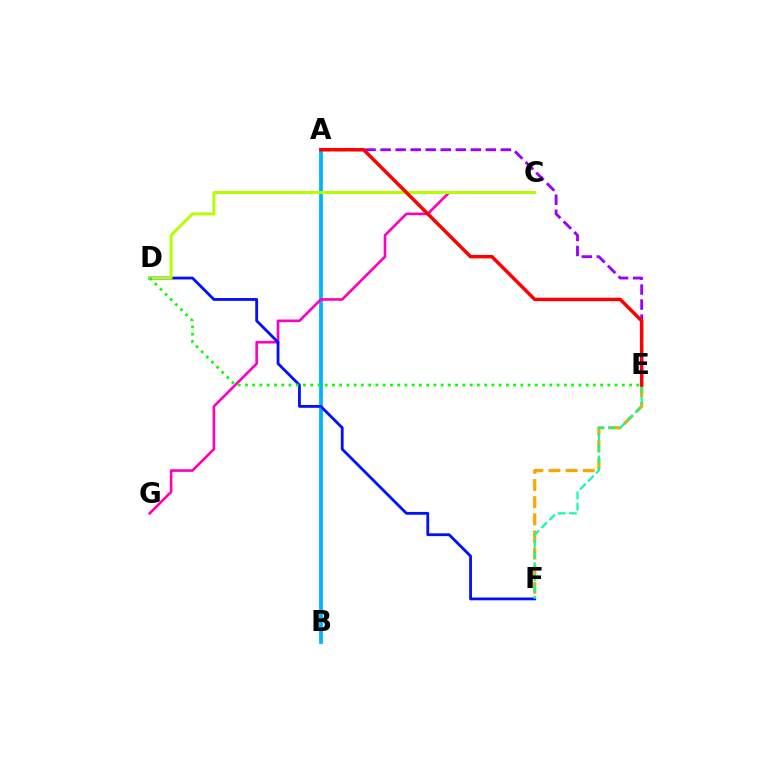{('A', 'B'): [{'color': '#00b5ff', 'line_style': 'solid', 'thickness': 2.73}], ('E', 'F'): [{'color': '#ffa500', 'line_style': 'dashed', 'thickness': 2.33}, {'color': '#00ff9d', 'line_style': 'dashed', 'thickness': 1.52}], ('C', 'G'): [{'color': '#ff00bd', 'line_style': 'solid', 'thickness': 1.9}], ('D', 'F'): [{'color': '#0010ff', 'line_style': 'solid', 'thickness': 2.02}], ('C', 'D'): [{'color': '#b3ff00', 'line_style': 'solid', 'thickness': 2.13}], ('D', 'E'): [{'color': '#08ff00', 'line_style': 'dotted', 'thickness': 1.97}], ('A', 'E'): [{'color': '#9b00ff', 'line_style': 'dashed', 'thickness': 2.04}, {'color': '#ff0000', 'line_style': 'solid', 'thickness': 2.5}]}